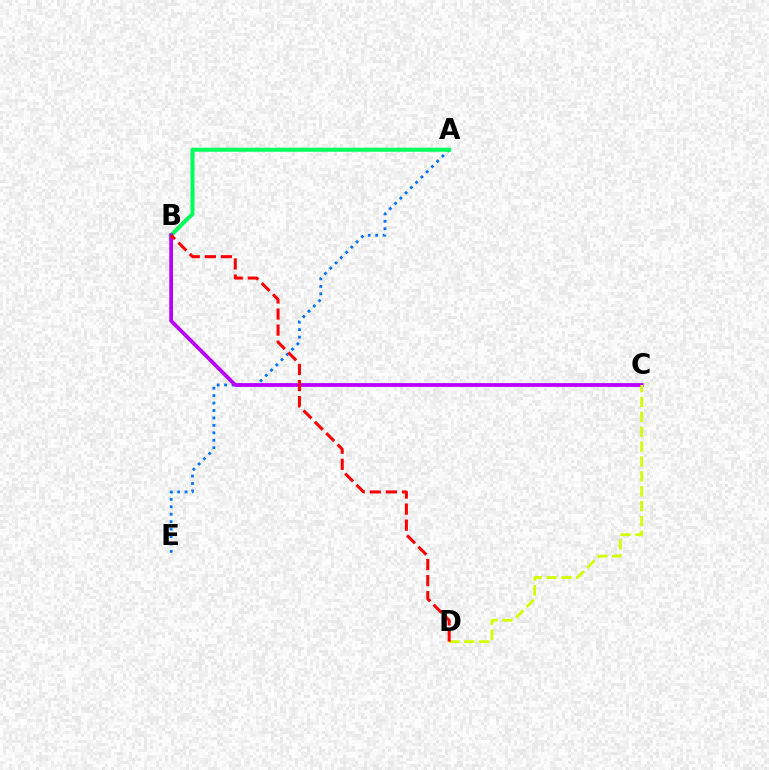{('A', 'E'): [{'color': '#0074ff', 'line_style': 'dotted', 'thickness': 2.02}], ('A', 'B'): [{'color': '#00ff5c', 'line_style': 'solid', 'thickness': 2.92}], ('B', 'C'): [{'color': '#b900ff', 'line_style': 'solid', 'thickness': 2.7}], ('C', 'D'): [{'color': '#d1ff00', 'line_style': 'dashed', 'thickness': 2.02}], ('B', 'D'): [{'color': '#ff0000', 'line_style': 'dashed', 'thickness': 2.18}]}